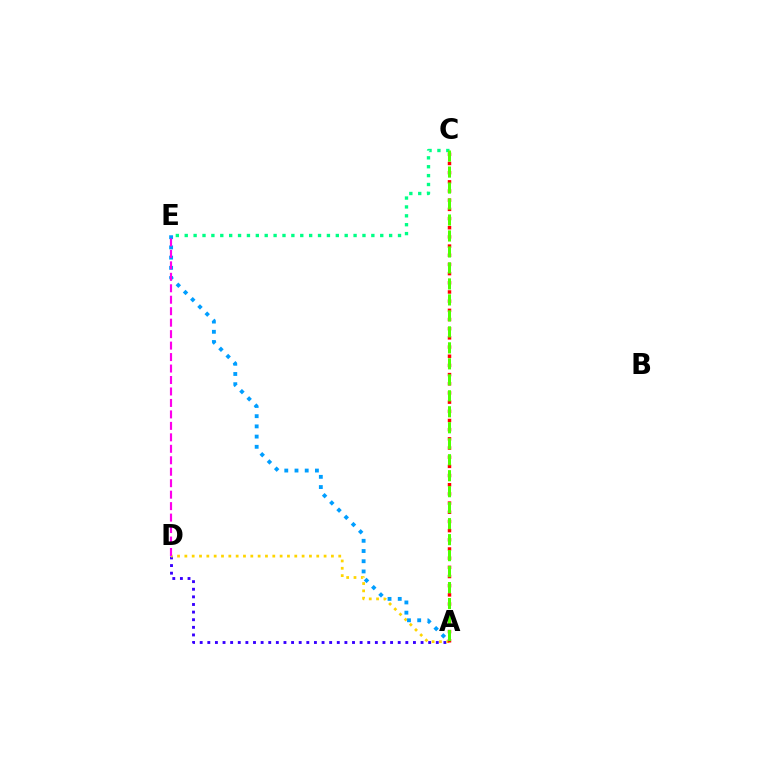{('A', 'D'): [{'color': '#3700ff', 'line_style': 'dotted', 'thickness': 2.07}, {'color': '#ffd500', 'line_style': 'dotted', 'thickness': 1.99}], ('A', 'C'): [{'color': '#ff0000', 'line_style': 'dotted', 'thickness': 2.49}, {'color': '#4fff00', 'line_style': 'dashed', 'thickness': 2.17}], ('C', 'E'): [{'color': '#00ff86', 'line_style': 'dotted', 'thickness': 2.41}], ('A', 'E'): [{'color': '#009eff', 'line_style': 'dotted', 'thickness': 2.77}], ('D', 'E'): [{'color': '#ff00ed', 'line_style': 'dashed', 'thickness': 1.56}]}